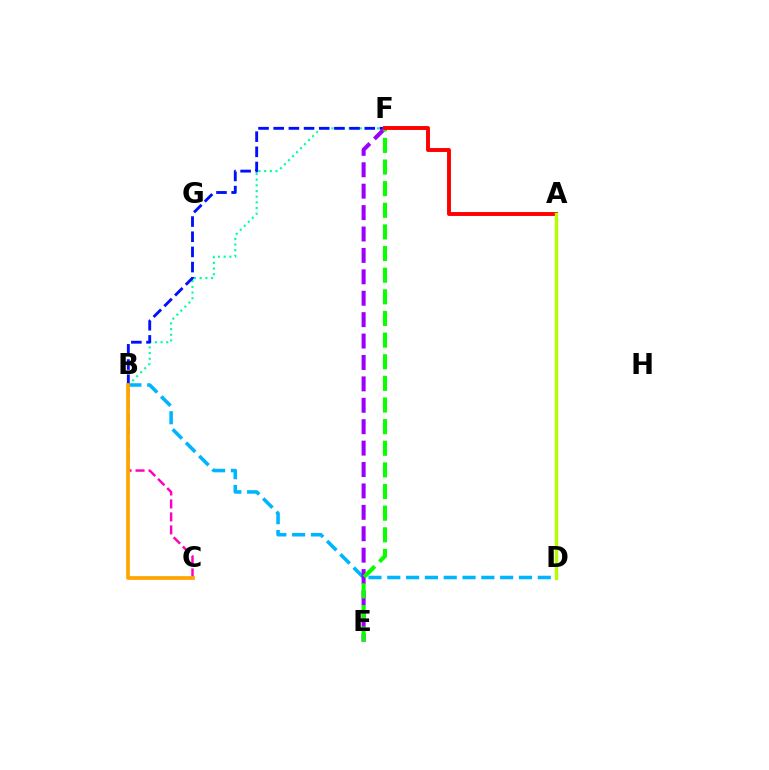{('B', 'F'): [{'color': '#00ff9d', 'line_style': 'dotted', 'thickness': 1.54}, {'color': '#0010ff', 'line_style': 'dashed', 'thickness': 2.06}], ('B', 'D'): [{'color': '#00b5ff', 'line_style': 'dashed', 'thickness': 2.56}], ('B', 'C'): [{'color': '#ff00bd', 'line_style': 'dashed', 'thickness': 1.76}, {'color': '#ffa500', 'line_style': 'solid', 'thickness': 2.68}], ('E', 'F'): [{'color': '#9b00ff', 'line_style': 'dashed', 'thickness': 2.91}, {'color': '#08ff00', 'line_style': 'dashed', 'thickness': 2.94}], ('A', 'F'): [{'color': '#ff0000', 'line_style': 'solid', 'thickness': 2.82}], ('A', 'D'): [{'color': '#b3ff00', 'line_style': 'solid', 'thickness': 2.43}]}